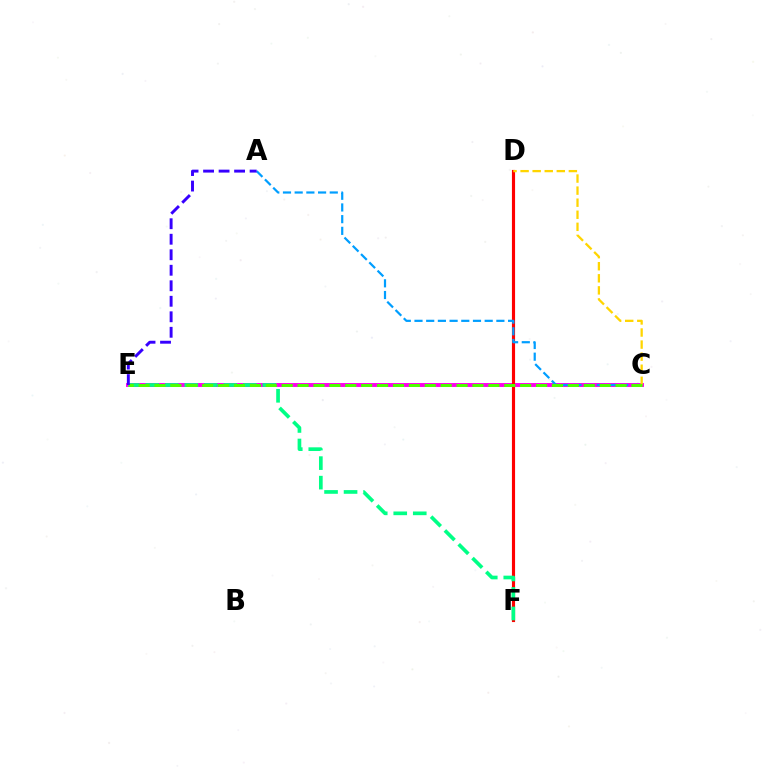{('C', 'E'): [{'color': '#ff00ed', 'line_style': 'solid', 'thickness': 2.82}, {'color': '#4fff00', 'line_style': 'dashed', 'thickness': 2.16}], ('D', 'F'): [{'color': '#ff0000', 'line_style': 'solid', 'thickness': 2.26}], ('E', 'F'): [{'color': '#00ff86', 'line_style': 'dashed', 'thickness': 2.65}], ('C', 'D'): [{'color': '#ffd500', 'line_style': 'dashed', 'thickness': 1.64}], ('A', 'C'): [{'color': '#009eff', 'line_style': 'dashed', 'thickness': 1.59}], ('A', 'E'): [{'color': '#3700ff', 'line_style': 'dashed', 'thickness': 2.11}]}